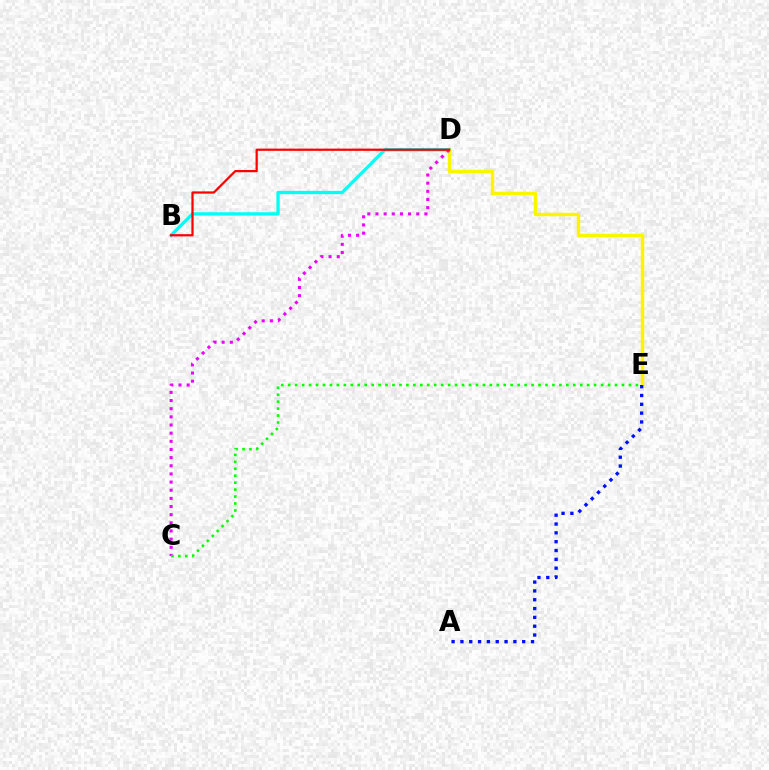{('B', 'D'): [{'color': '#00fff6', 'line_style': 'solid', 'thickness': 2.37}, {'color': '#ff0000', 'line_style': 'solid', 'thickness': 1.61}], ('D', 'E'): [{'color': '#fcf500', 'line_style': 'solid', 'thickness': 2.5}], ('A', 'E'): [{'color': '#0010ff', 'line_style': 'dotted', 'thickness': 2.4}], ('C', 'D'): [{'color': '#ee00ff', 'line_style': 'dotted', 'thickness': 2.22}], ('C', 'E'): [{'color': '#08ff00', 'line_style': 'dotted', 'thickness': 1.89}]}